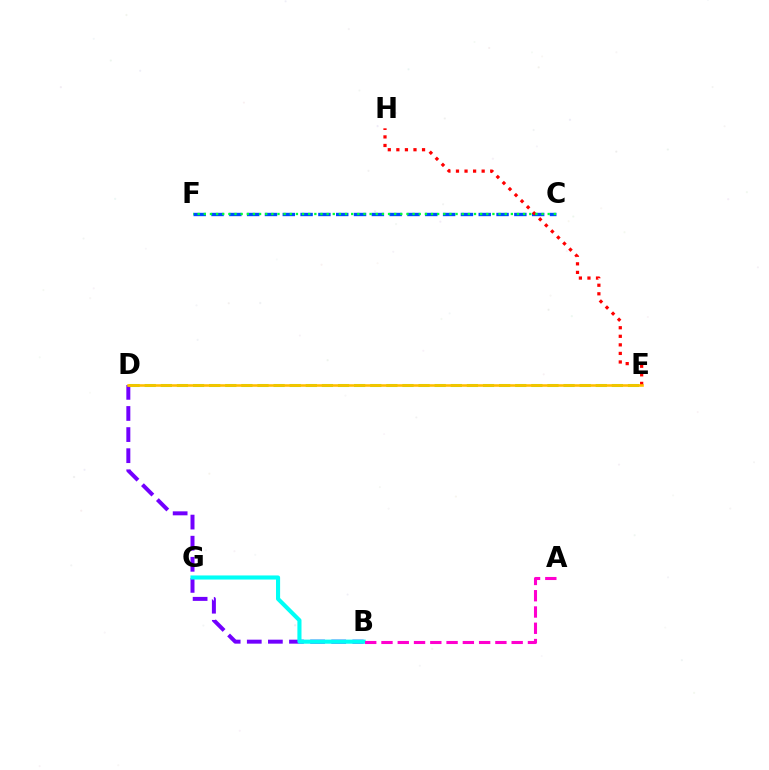{('C', 'F'): [{'color': '#004bff', 'line_style': 'dashed', 'thickness': 2.42}, {'color': '#00ff39', 'line_style': 'dotted', 'thickness': 1.67}], ('B', 'D'): [{'color': '#7200ff', 'line_style': 'dashed', 'thickness': 2.87}], ('D', 'E'): [{'color': '#84ff00', 'line_style': 'dashed', 'thickness': 2.19}, {'color': '#ffbd00', 'line_style': 'solid', 'thickness': 1.87}], ('B', 'G'): [{'color': '#00fff6', 'line_style': 'solid', 'thickness': 2.96}], ('A', 'B'): [{'color': '#ff00cf', 'line_style': 'dashed', 'thickness': 2.21}], ('E', 'H'): [{'color': '#ff0000', 'line_style': 'dotted', 'thickness': 2.33}]}